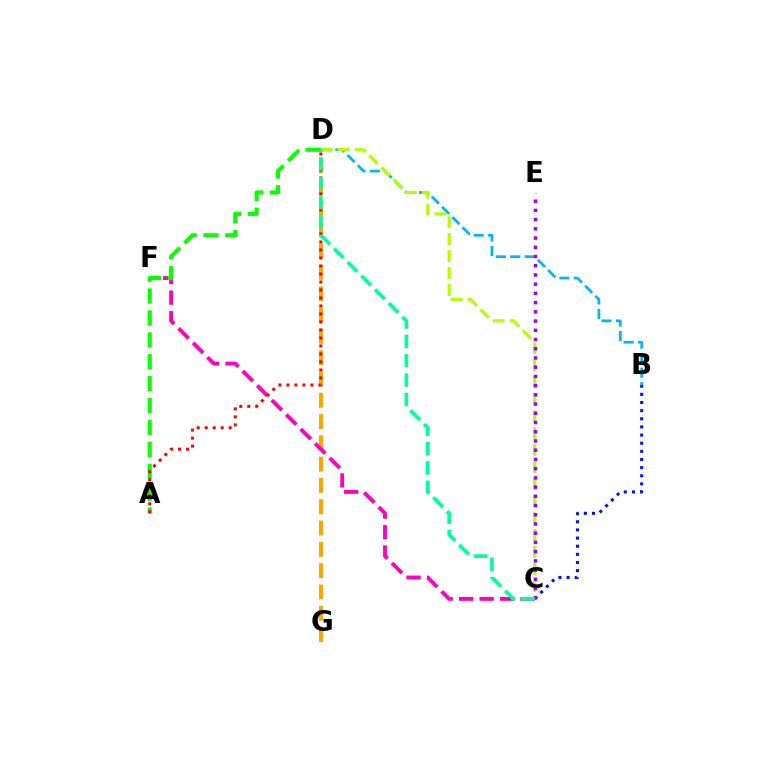{('B', 'D'): [{'color': '#00b5ff', 'line_style': 'dashed', 'thickness': 1.97}], ('B', 'C'): [{'color': '#0010ff', 'line_style': 'dotted', 'thickness': 2.21}], ('D', 'G'): [{'color': '#ffa500', 'line_style': 'dashed', 'thickness': 2.89}], ('C', 'F'): [{'color': '#ff00bd', 'line_style': 'dashed', 'thickness': 2.78}], ('C', 'D'): [{'color': '#b3ff00', 'line_style': 'dashed', 'thickness': 2.31}, {'color': '#00ff9d', 'line_style': 'dashed', 'thickness': 2.63}], ('A', 'D'): [{'color': '#08ff00', 'line_style': 'dashed', 'thickness': 2.98}, {'color': '#ff0000', 'line_style': 'dotted', 'thickness': 2.17}], ('C', 'E'): [{'color': '#9b00ff', 'line_style': 'dotted', 'thickness': 2.51}]}